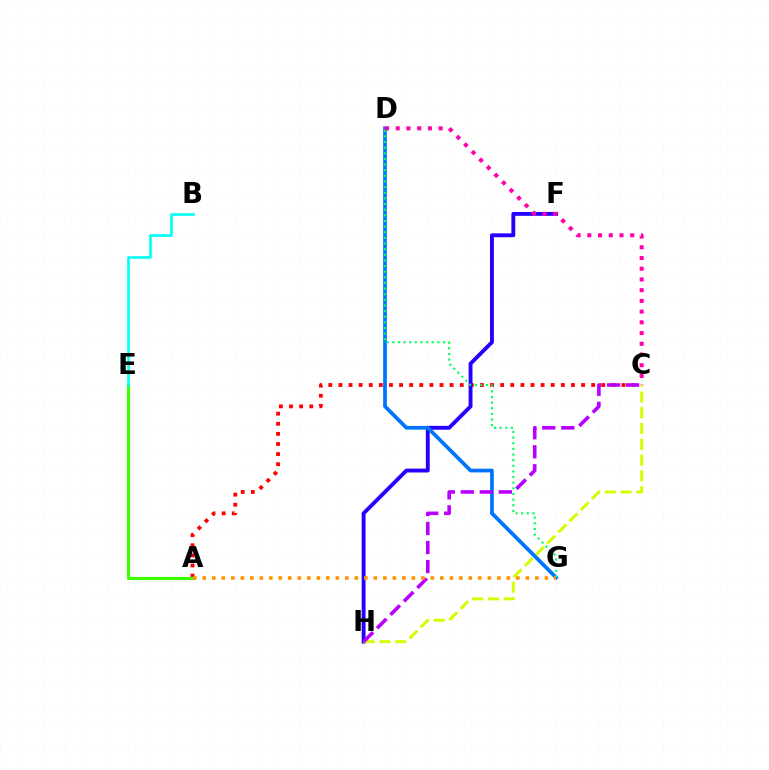{('A', 'C'): [{'color': '#ff0000', 'line_style': 'dotted', 'thickness': 2.75}], ('F', 'H'): [{'color': '#2500ff', 'line_style': 'solid', 'thickness': 2.79}], ('D', 'G'): [{'color': '#0074ff', 'line_style': 'solid', 'thickness': 2.68}, {'color': '#00ff5c', 'line_style': 'dotted', 'thickness': 1.53}], ('C', 'H'): [{'color': '#d1ff00', 'line_style': 'dashed', 'thickness': 2.14}, {'color': '#b900ff', 'line_style': 'dashed', 'thickness': 2.58}], ('A', 'E'): [{'color': '#3dff00', 'line_style': 'solid', 'thickness': 2.27}], ('B', 'E'): [{'color': '#00fff6', 'line_style': 'solid', 'thickness': 1.9}], ('C', 'D'): [{'color': '#ff00ac', 'line_style': 'dotted', 'thickness': 2.91}], ('A', 'G'): [{'color': '#ff9400', 'line_style': 'dotted', 'thickness': 2.58}]}